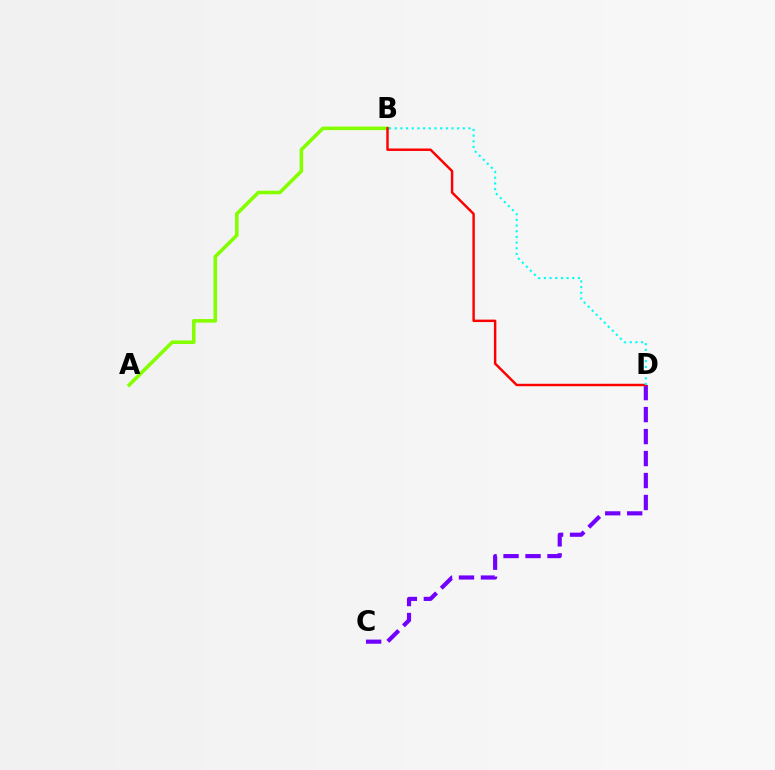{('C', 'D'): [{'color': '#7200ff', 'line_style': 'dashed', 'thickness': 2.99}], ('A', 'B'): [{'color': '#84ff00', 'line_style': 'solid', 'thickness': 2.58}], ('B', 'D'): [{'color': '#ff0000', 'line_style': 'solid', 'thickness': 1.76}, {'color': '#00fff6', 'line_style': 'dotted', 'thickness': 1.54}]}